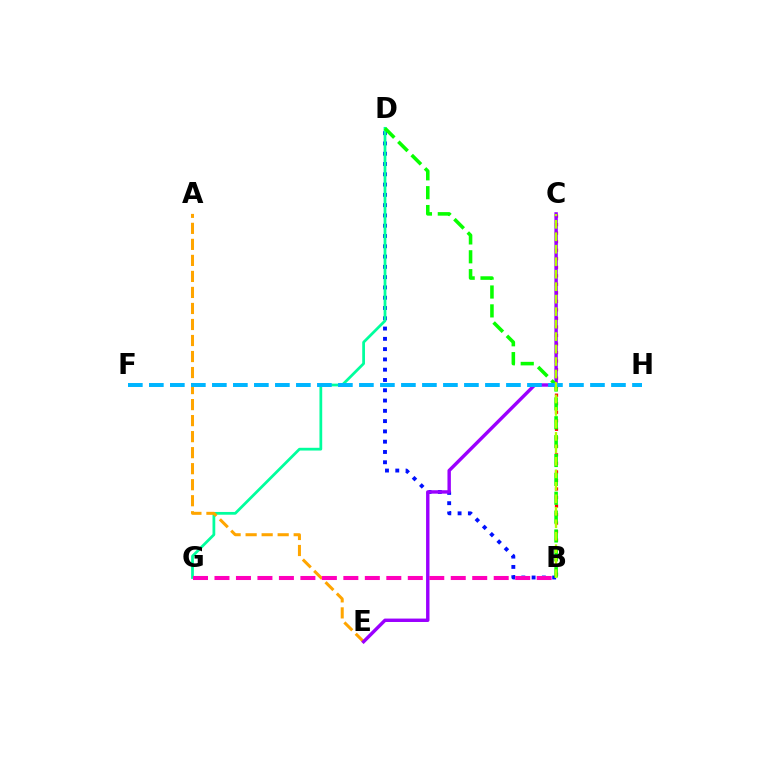{('B', 'C'): [{'color': '#ff0000', 'line_style': 'dotted', 'thickness': 2.32}, {'color': '#b3ff00', 'line_style': 'dashed', 'thickness': 1.7}], ('B', 'D'): [{'color': '#0010ff', 'line_style': 'dotted', 'thickness': 2.79}, {'color': '#08ff00', 'line_style': 'dashed', 'thickness': 2.56}], ('D', 'G'): [{'color': '#00ff9d', 'line_style': 'solid', 'thickness': 1.98}], ('A', 'E'): [{'color': '#ffa500', 'line_style': 'dashed', 'thickness': 2.18}], ('C', 'E'): [{'color': '#9b00ff', 'line_style': 'solid', 'thickness': 2.46}], ('B', 'G'): [{'color': '#ff00bd', 'line_style': 'dashed', 'thickness': 2.92}], ('F', 'H'): [{'color': '#00b5ff', 'line_style': 'dashed', 'thickness': 2.85}]}